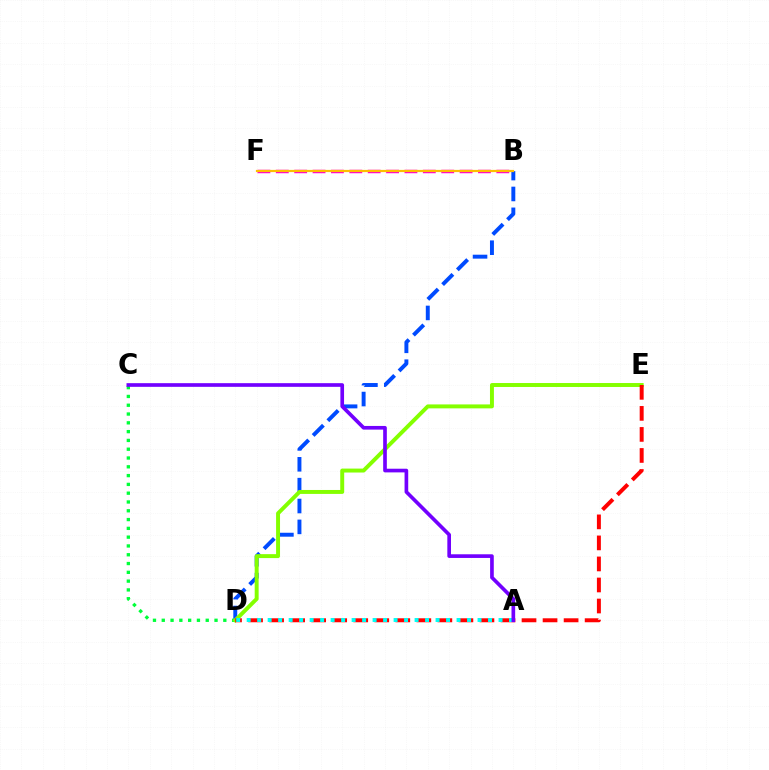{('B', 'D'): [{'color': '#004bff', 'line_style': 'dashed', 'thickness': 2.83}], ('B', 'F'): [{'color': '#ff00cf', 'line_style': 'dashed', 'thickness': 2.5}, {'color': '#ffbd00', 'line_style': 'solid', 'thickness': 1.59}], ('C', 'D'): [{'color': '#00ff39', 'line_style': 'dotted', 'thickness': 2.39}], ('D', 'E'): [{'color': '#84ff00', 'line_style': 'solid', 'thickness': 2.84}, {'color': '#ff0000', 'line_style': 'dashed', 'thickness': 2.86}], ('A', 'D'): [{'color': '#00fff6', 'line_style': 'dotted', 'thickness': 2.85}], ('A', 'C'): [{'color': '#7200ff', 'line_style': 'solid', 'thickness': 2.64}]}